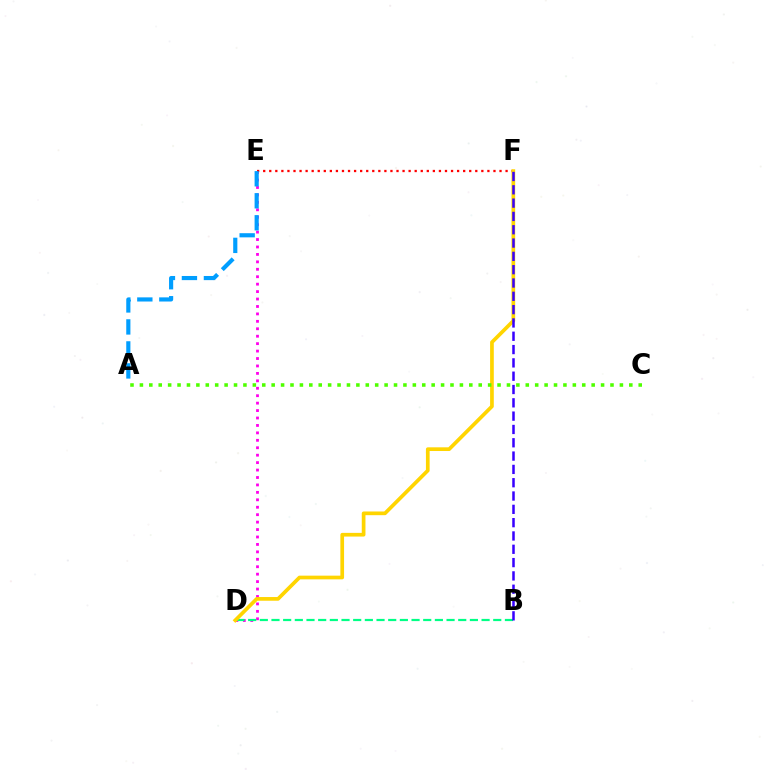{('D', 'E'): [{'color': '#ff00ed', 'line_style': 'dotted', 'thickness': 2.02}], ('B', 'D'): [{'color': '#00ff86', 'line_style': 'dashed', 'thickness': 1.59}], ('E', 'F'): [{'color': '#ff0000', 'line_style': 'dotted', 'thickness': 1.65}], ('A', 'E'): [{'color': '#009eff', 'line_style': 'dashed', 'thickness': 2.99}], ('D', 'F'): [{'color': '#ffd500', 'line_style': 'solid', 'thickness': 2.66}], ('B', 'F'): [{'color': '#3700ff', 'line_style': 'dashed', 'thickness': 1.81}], ('A', 'C'): [{'color': '#4fff00', 'line_style': 'dotted', 'thickness': 2.56}]}